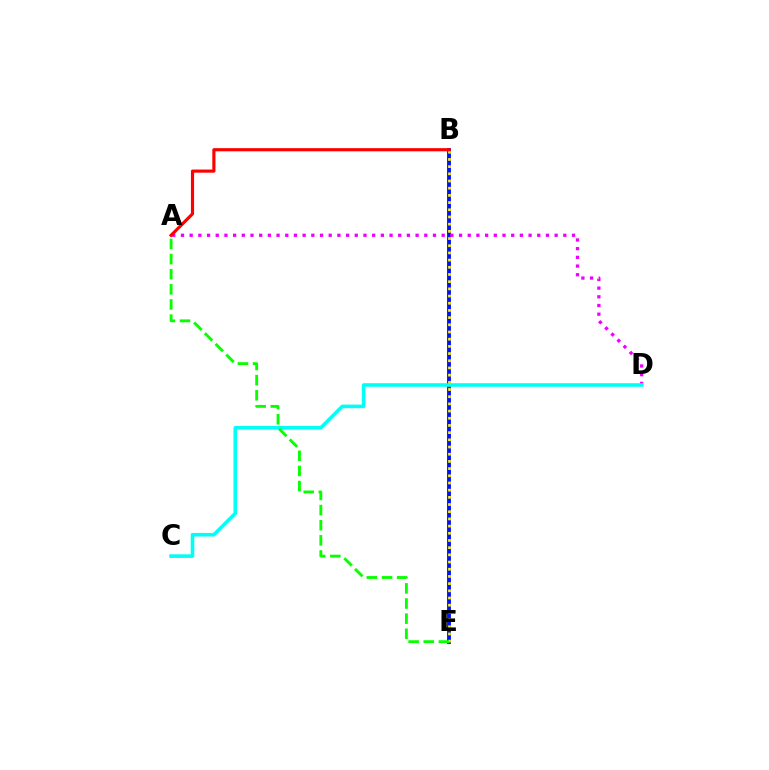{('B', 'E'): [{'color': '#0010ff', 'line_style': 'solid', 'thickness': 2.78}, {'color': '#fcf500', 'line_style': 'dotted', 'thickness': 1.95}], ('A', 'D'): [{'color': '#ee00ff', 'line_style': 'dotted', 'thickness': 2.36}], ('C', 'D'): [{'color': '#00fff6', 'line_style': 'solid', 'thickness': 2.59}], ('A', 'E'): [{'color': '#08ff00', 'line_style': 'dashed', 'thickness': 2.06}], ('A', 'B'): [{'color': '#ff0000', 'line_style': 'solid', 'thickness': 2.27}]}